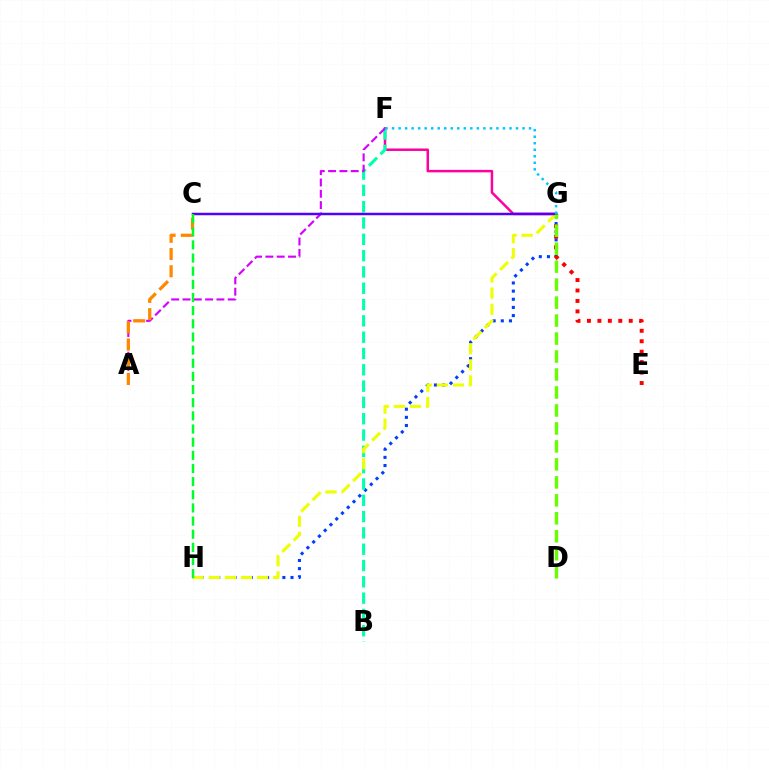{('G', 'H'): [{'color': '#003fff', 'line_style': 'dotted', 'thickness': 2.21}, {'color': '#eeff00', 'line_style': 'dashed', 'thickness': 2.19}], ('E', 'G'): [{'color': '#ff0000', 'line_style': 'dotted', 'thickness': 2.84}], ('F', 'G'): [{'color': '#ff00a0', 'line_style': 'solid', 'thickness': 1.79}, {'color': '#00c7ff', 'line_style': 'dotted', 'thickness': 1.77}], ('B', 'F'): [{'color': '#00ffaf', 'line_style': 'dashed', 'thickness': 2.22}], ('A', 'F'): [{'color': '#d600ff', 'line_style': 'dashed', 'thickness': 1.54}], ('C', 'G'): [{'color': '#4f00ff', 'line_style': 'solid', 'thickness': 1.78}], ('D', 'G'): [{'color': '#66ff00', 'line_style': 'dashed', 'thickness': 2.44}], ('A', 'C'): [{'color': '#ff8800', 'line_style': 'dashed', 'thickness': 2.34}], ('C', 'H'): [{'color': '#00ff27', 'line_style': 'dashed', 'thickness': 1.79}]}